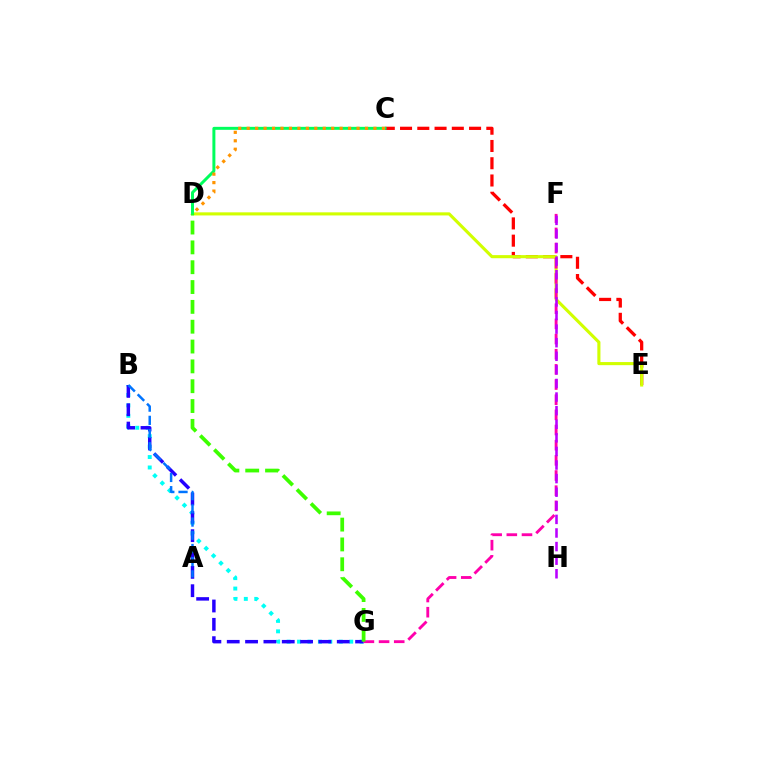{('B', 'G'): [{'color': '#00fff6', 'line_style': 'dotted', 'thickness': 2.83}, {'color': '#2500ff', 'line_style': 'dashed', 'thickness': 2.49}], ('C', 'E'): [{'color': '#ff0000', 'line_style': 'dashed', 'thickness': 2.34}], ('D', 'E'): [{'color': '#d1ff00', 'line_style': 'solid', 'thickness': 2.24}], ('A', 'B'): [{'color': '#0074ff', 'line_style': 'dashed', 'thickness': 1.79}], ('F', 'G'): [{'color': '#ff00ac', 'line_style': 'dashed', 'thickness': 2.06}], ('C', 'D'): [{'color': '#00ff5c', 'line_style': 'solid', 'thickness': 2.14}, {'color': '#ff9400', 'line_style': 'dotted', 'thickness': 2.3}], ('F', 'H'): [{'color': '#b900ff', 'line_style': 'dashed', 'thickness': 1.85}], ('D', 'G'): [{'color': '#3dff00', 'line_style': 'dashed', 'thickness': 2.69}]}